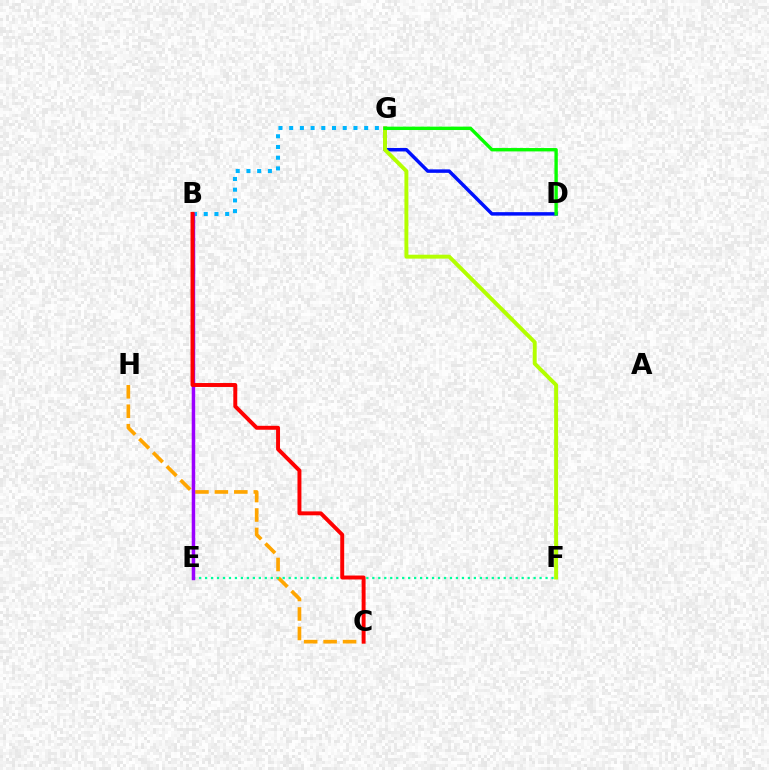{('C', 'H'): [{'color': '#ffa500', 'line_style': 'dashed', 'thickness': 2.64}], ('E', 'F'): [{'color': '#00ff9d', 'line_style': 'dotted', 'thickness': 1.62}], ('B', 'E'): [{'color': '#ff00bd', 'line_style': 'solid', 'thickness': 1.56}, {'color': '#9b00ff', 'line_style': 'solid', 'thickness': 2.48}], ('B', 'G'): [{'color': '#00b5ff', 'line_style': 'dotted', 'thickness': 2.91}], ('D', 'G'): [{'color': '#0010ff', 'line_style': 'solid', 'thickness': 2.5}, {'color': '#08ff00', 'line_style': 'solid', 'thickness': 2.42}], ('F', 'G'): [{'color': '#b3ff00', 'line_style': 'solid', 'thickness': 2.82}], ('B', 'C'): [{'color': '#ff0000', 'line_style': 'solid', 'thickness': 2.83}]}